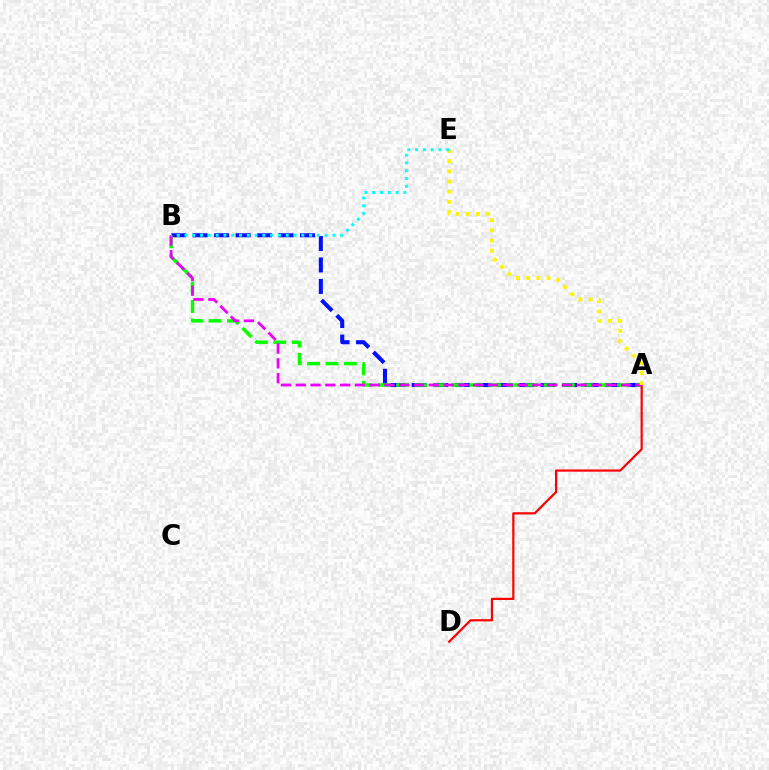{('A', 'B'): [{'color': '#0010ff', 'line_style': 'dashed', 'thickness': 2.92}, {'color': '#08ff00', 'line_style': 'dashed', 'thickness': 2.5}, {'color': '#ee00ff', 'line_style': 'dashed', 'thickness': 2.01}], ('A', 'D'): [{'color': '#ff0000', 'line_style': 'solid', 'thickness': 1.59}], ('A', 'E'): [{'color': '#fcf500', 'line_style': 'dotted', 'thickness': 2.77}], ('B', 'E'): [{'color': '#00fff6', 'line_style': 'dotted', 'thickness': 2.11}]}